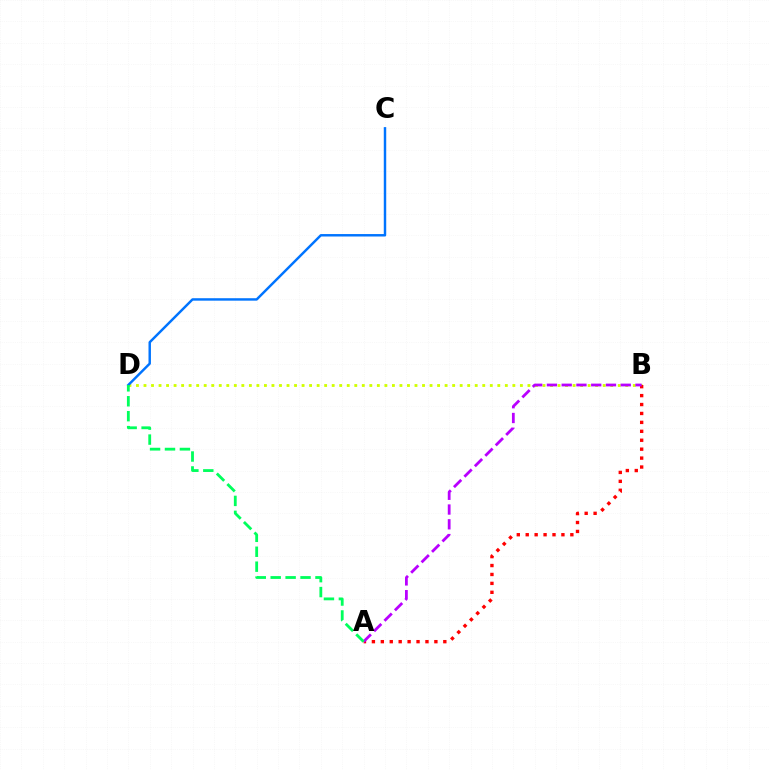{('B', 'D'): [{'color': '#d1ff00', 'line_style': 'dotted', 'thickness': 2.05}], ('C', 'D'): [{'color': '#0074ff', 'line_style': 'solid', 'thickness': 1.76}], ('A', 'B'): [{'color': '#ff0000', 'line_style': 'dotted', 'thickness': 2.43}, {'color': '#b900ff', 'line_style': 'dashed', 'thickness': 2.01}], ('A', 'D'): [{'color': '#00ff5c', 'line_style': 'dashed', 'thickness': 2.03}]}